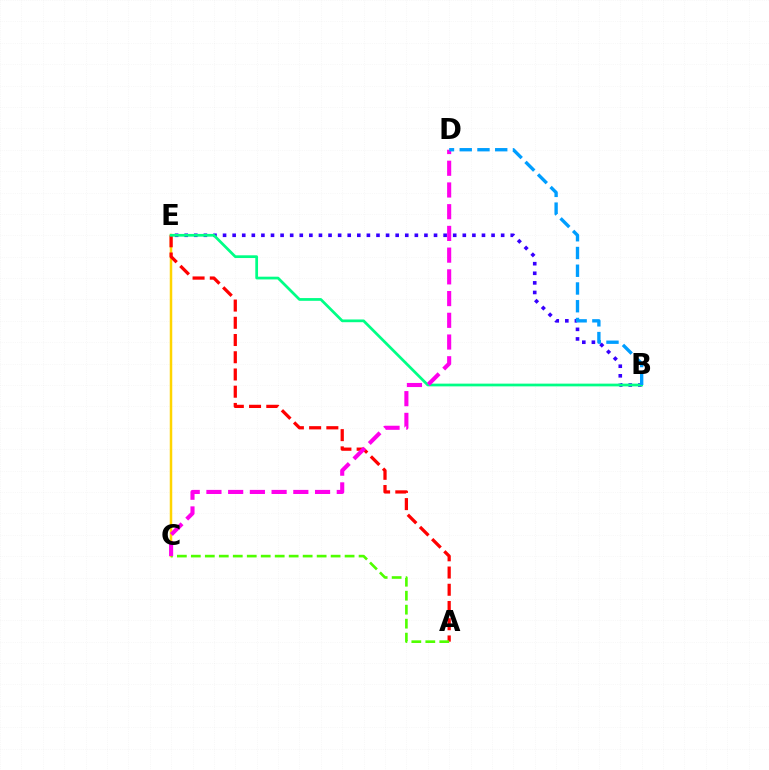{('C', 'E'): [{'color': '#ffd500', 'line_style': 'solid', 'thickness': 1.8}], ('B', 'E'): [{'color': '#3700ff', 'line_style': 'dotted', 'thickness': 2.61}, {'color': '#00ff86', 'line_style': 'solid', 'thickness': 1.97}], ('A', 'E'): [{'color': '#ff0000', 'line_style': 'dashed', 'thickness': 2.34}], ('A', 'C'): [{'color': '#4fff00', 'line_style': 'dashed', 'thickness': 1.9}], ('C', 'D'): [{'color': '#ff00ed', 'line_style': 'dashed', 'thickness': 2.95}], ('B', 'D'): [{'color': '#009eff', 'line_style': 'dashed', 'thickness': 2.41}]}